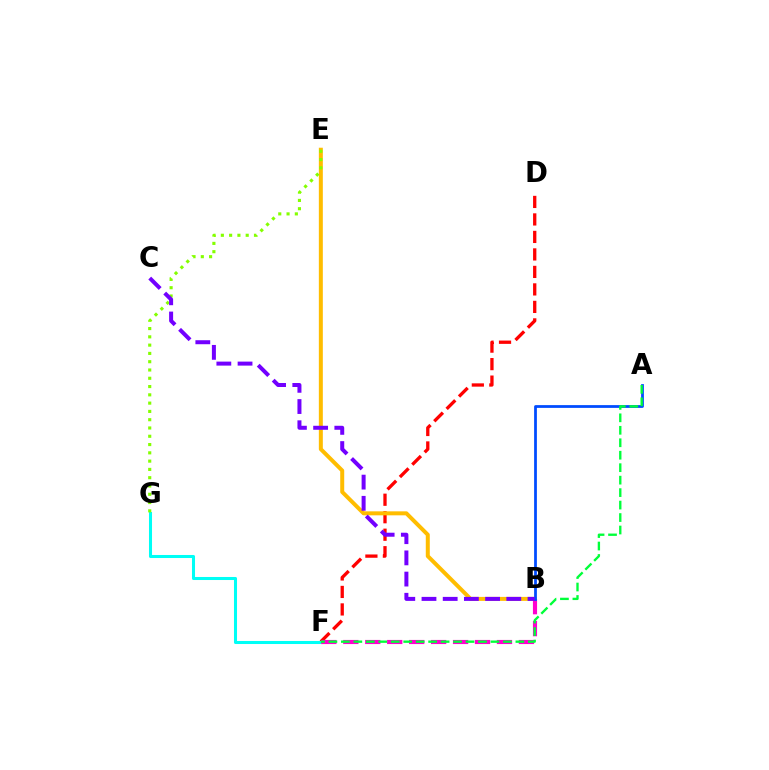{('D', 'F'): [{'color': '#ff0000', 'line_style': 'dashed', 'thickness': 2.38}], ('F', 'G'): [{'color': '#00fff6', 'line_style': 'solid', 'thickness': 2.19}], ('B', 'E'): [{'color': '#ffbd00', 'line_style': 'solid', 'thickness': 2.87}], ('B', 'F'): [{'color': '#ff00cf', 'line_style': 'dashed', 'thickness': 2.98}], ('A', 'B'): [{'color': '#004bff', 'line_style': 'solid', 'thickness': 1.99}], ('E', 'G'): [{'color': '#84ff00', 'line_style': 'dotted', 'thickness': 2.25}], ('A', 'F'): [{'color': '#00ff39', 'line_style': 'dashed', 'thickness': 1.69}], ('B', 'C'): [{'color': '#7200ff', 'line_style': 'dashed', 'thickness': 2.88}]}